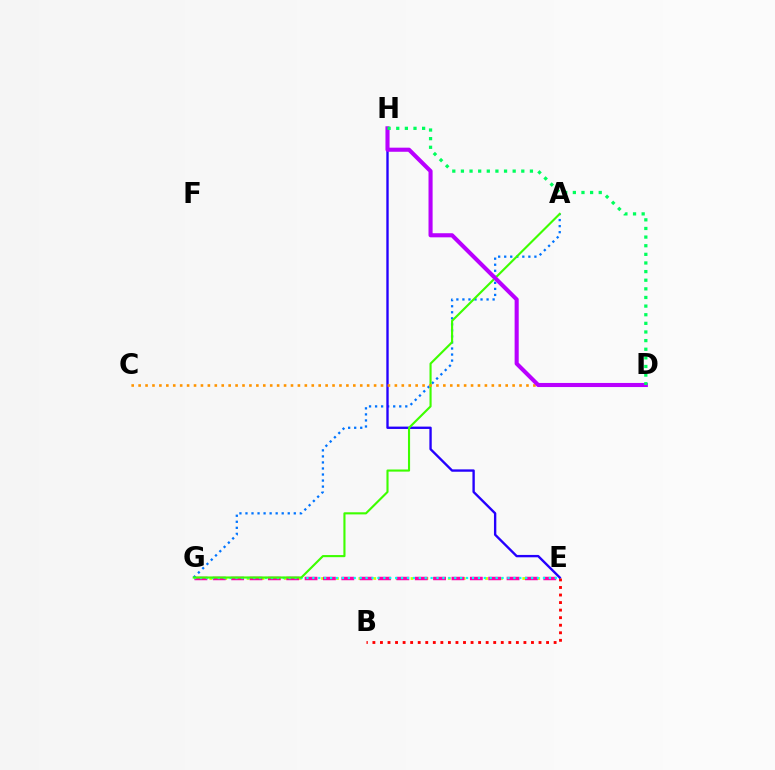{('E', 'G'): [{'color': '#d1ff00', 'line_style': 'dotted', 'thickness': 2.02}, {'color': '#ff00ac', 'line_style': 'dashed', 'thickness': 2.49}, {'color': '#00fff6', 'line_style': 'dotted', 'thickness': 1.61}], ('B', 'E'): [{'color': '#ff0000', 'line_style': 'dotted', 'thickness': 2.05}], ('A', 'G'): [{'color': '#0074ff', 'line_style': 'dotted', 'thickness': 1.64}, {'color': '#3dff00', 'line_style': 'solid', 'thickness': 1.53}], ('E', 'H'): [{'color': '#2500ff', 'line_style': 'solid', 'thickness': 1.7}], ('C', 'D'): [{'color': '#ff9400', 'line_style': 'dotted', 'thickness': 1.88}], ('D', 'H'): [{'color': '#b900ff', 'line_style': 'solid', 'thickness': 2.95}, {'color': '#00ff5c', 'line_style': 'dotted', 'thickness': 2.34}]}